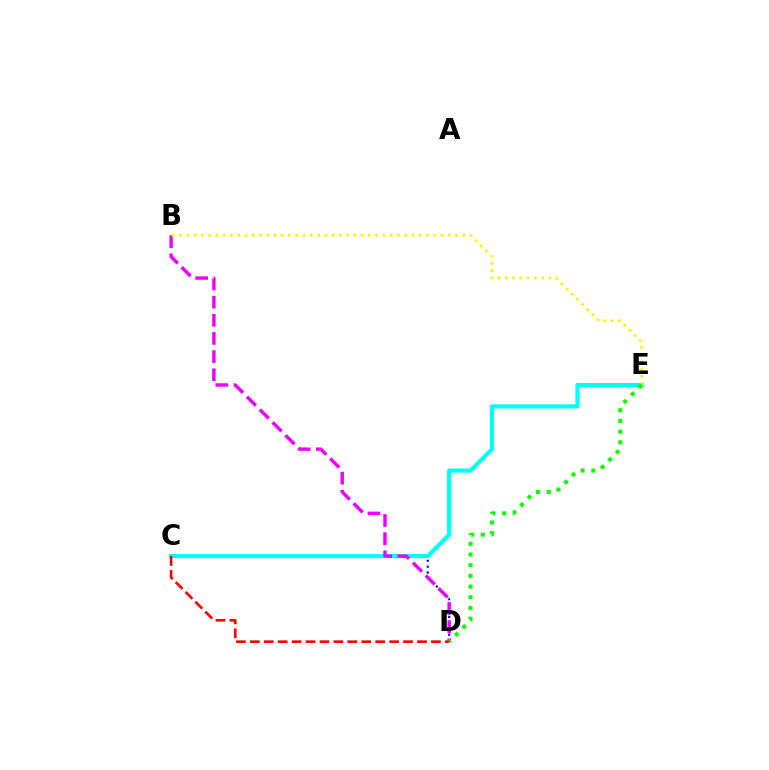{('C', 'D'): [{'color': '#0010ff', 'line_style': 'dotted', 'thickness': 1.61}, {'color': '#ff0000', 'line_style': 'dashed', 'thickness': 1.89}], ('C', 'E'): [{'color': '#00fff6', 'line_style': 'solid', 'thickness': 2.99}], ('B', 'D'): [{'color': '#ee00ff', 'line_style': 'dashed', 'thickness': 2.47}], ('B', 'E'): [{'color': '#fcf500', 'line_style': 'dotted', 'thickness': 1.97}], ('D', 'E'): [{'color': '#08ff00', 'line_style': 'dotted', 'thickness': 2.9}]}